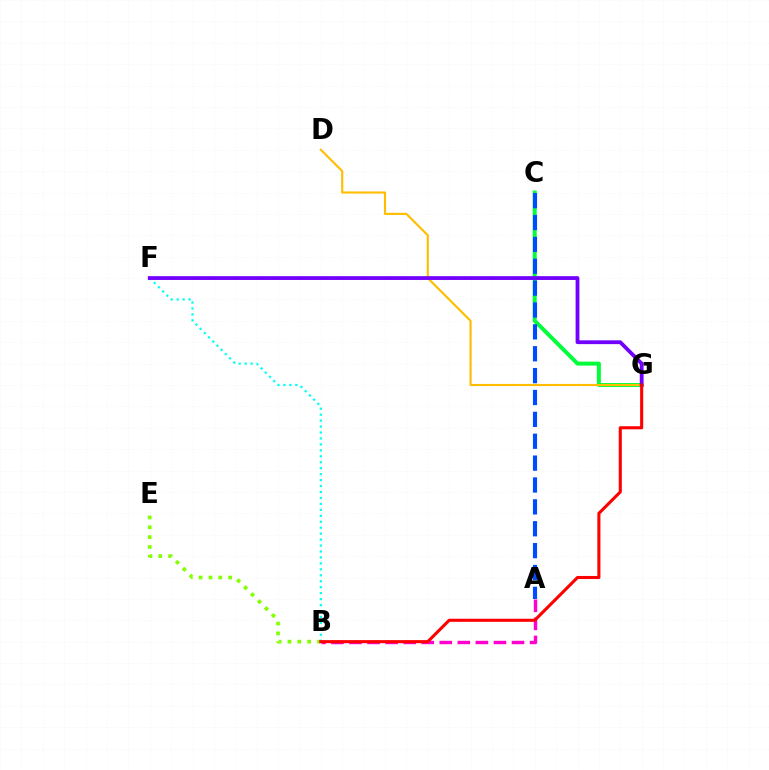{('C', 'G'): [{'color': '#00ff39', 'line_style': 'solid', 'thickness': 2.85}], ('D', 'G'): [{'color': '#ffbd00', 'line_style': 'solid', 'thickness': 1.52}], ('B', 'F'): [{'color': '#00fff6', 'line_style': 'dotted', 'thickness': 1.62}], ('A', 'C'): [{'color': '#004bff', 'line_style': 'dashed', 'thickness': 2.97}], ('A', 'B'): [{'color': '#ff00cf', 'line_style': 'dashed', 'thickness': 2.45}], ('F', 'G'): [{'color': '#7200ff', 'line_style': 'solid', 'thickness': 2.73}], ('B', 'E'): [{'color': '#84ff00', 'line_style': 'dotted', 'thickness': 2.67}], ('B', 'G'): [{'color': '#ff0000', 'line_style': 'solid', 'thickness': 2.22}]}